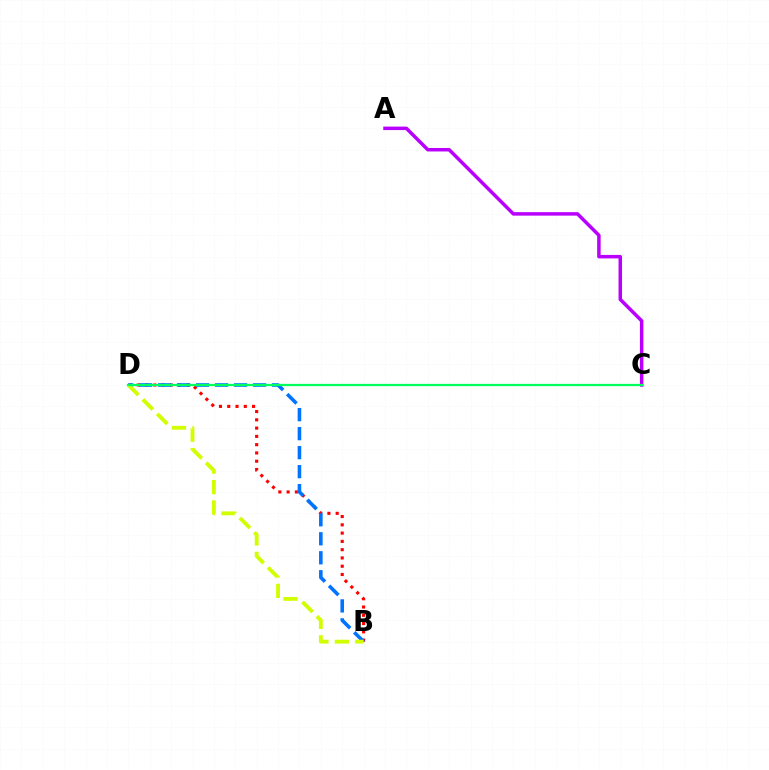{('A', 'C'): [{'color': '#b900ff', 'line_style': 'solid', 'thickness': 2.51}], ('B', 'D'): [{'color': '#ff0000', 'line_style': 'dotted', 'thickness': 2.25}, {'color': '#0074ff', 'line_style': 'dashed', 'thickness': 2.58}, {'color': '#d1ff00', 'line_style': 'dashed', 'thickness': 2.77}], ('C', 'D'): [{'color': '#00ff5c', 'line_style': 'solid', 'thickness': 1.61}]}